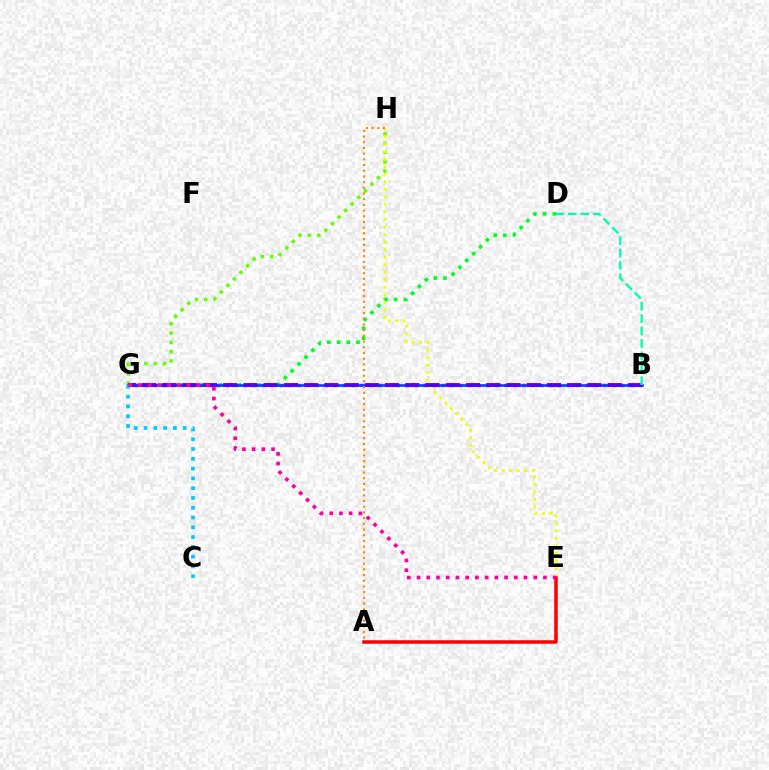{('B', 'G'): [{'color': '#d600ff', 'line_style': 'dotted', 'thickness': 2.44}, {'color': '#003fff', 'line_style': 'solid', 'thickness': 1.88}, {'color': '#4f00ff', 'line_style': 'dashed', 'thickness': 2.75}], ('G', 'H'): [{'color': '#66ff00', 'line_style': 'dotted', 'thickness': 2.53}], ('E', 'H'): [{'color': '#eeff00', 'line_style': 'dotted', 'thickness': 2.05}], ('D', 'G'): [{'color': '#00ff27', 'line_style': 'dotted', 'thickness': 2.64}], ('A', 'H'): [{'color': '#ff8800', 'line_style': 'dotted', 'thickness': 1.55}], ('B', 'D'): [{'color': '#00ffaf', 'line_style': 'dashed', 'thickness': 1.69}], ('C', 'G'): [{'color': '#00c7ff', 'line_style': 'dotted', 'thickness': 2.66}], ('A', 'E'): [{'color': '#ff0000', 'line_style': 'solid', 'thickness': 2.53}], ('E', 'G'): [{'color': '#ff00a0', 'line_style': 'dotted', 'thickness': 2.64}]}